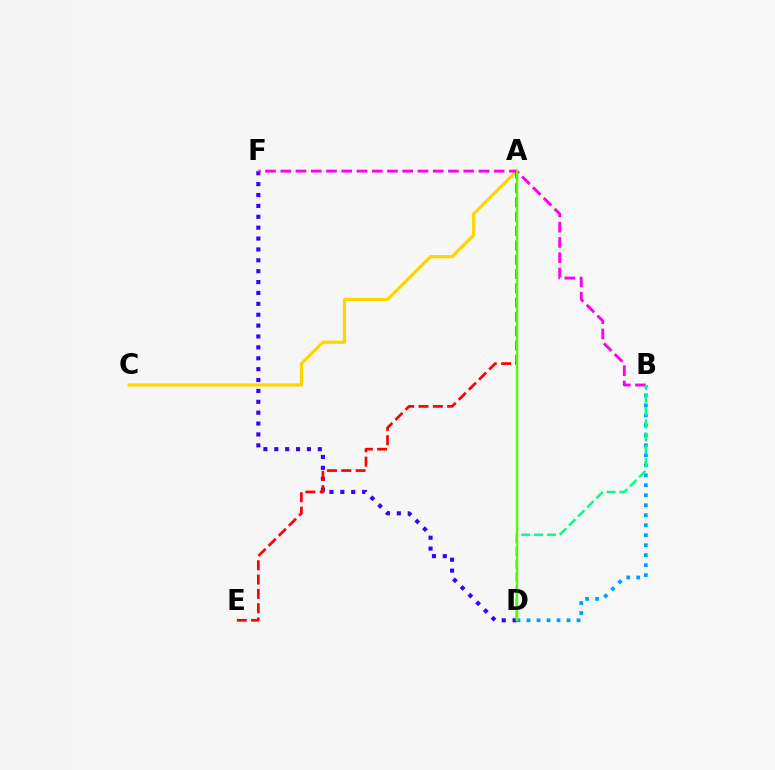{('A', 'C'): [{'color': '#ffd500', 'line_style': 'solid', 'thickness': 2.29}], ('D', 'F'): [{'color': '#3700ff', 'line_style': 'dotted', 'thickness': 2.96}], ('B', 'F'): [{'color': '#ff00ed', 'line_style': 'dashed', 'thickness': 2.07}], ('B', 'D'): [{'color': '#009eff', 'line_style': 'dotted', 'thickness': 2.71}, {'color': '#00ff86', 'line_style': 'dashed', 'thickness': 1.75}], ('A', 'E'): [{'color': '#ff0000', 'line_style': 'dashed', 'thickness': 1.94}], ('A', 'D'): [{'color': '#4fff00', 'line_style': 'solid', 'thickness': 1.68}]}